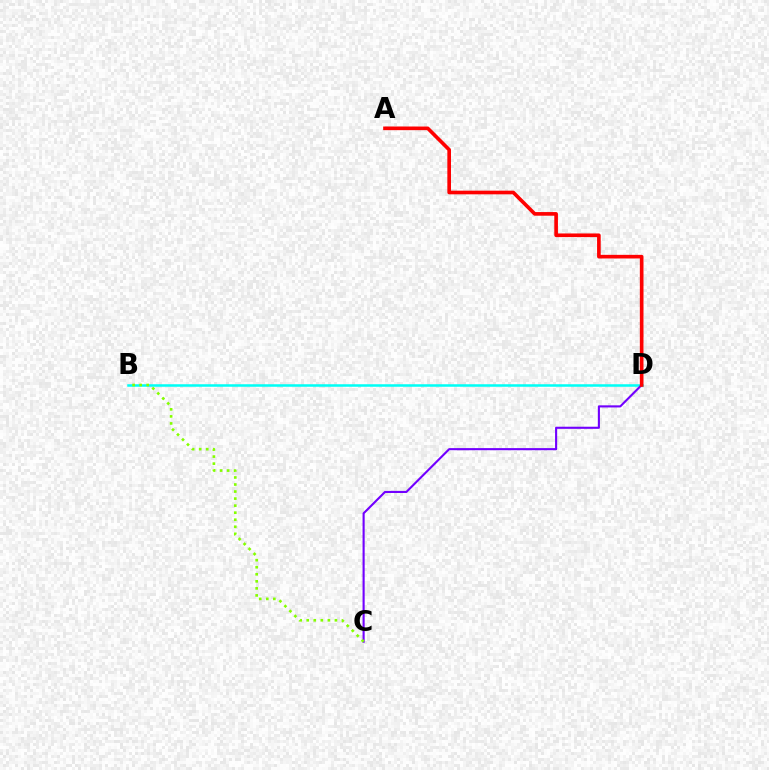{('B', 'D'): [{'color': '#00fff6', 'line_style': 'solid', 'thickness': 1.81}], ('C', 'D'): [{'color': '#7200ff', 'line_style': 'solid', 'thickness': 1.52}], ('B', 'C'): [{'color': '#84ff00', 'line_style': 'dotted', 'thickness': 1.91}], ('A', 'D'): [{'color': '#ff0000', 'line_style': 'solid', 'thickness': 2.62}]}